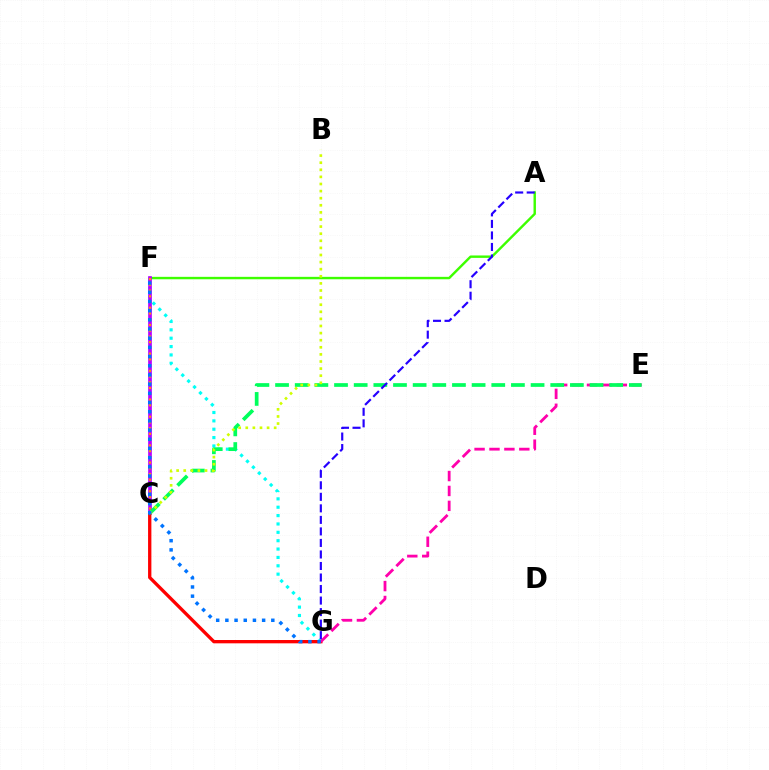{('A', 'F'): [{'color': '#3dff00', 'line_style': 'solid', 'thickness': 1.74}], ('F', 'G'): [{'color': '#00fff6', 'line_style': 'dotted', 'thickness': 2.27}, {'color': '#0074ff', 'line_style': 'dotted', 'thickness': 2.5}], ('C', 'F'): [{'color': '#b900ff', 'line_style': 'solid', 'thickness': 2.65}, {'color': '#ff9400', 'line_style': 'dotted', 'thickness': 1.56}], ('C', 'G'): [{'color': '#ff0000', 'line_style': 'solid', 'thickness': 2.39}], ('E', 'G'): [{'color': '#ff00ac', 'line_style': 'dashed', 'thickness': 2.03}], ('C', 'E'): [{'color': '#00ff5c', 'line_style': 'dashed', 'thickness': 2.67}], ('B', 'C'): [{'color': '#d1ff00', 'line_style': 'dotted', 'thickness': 1.93}], ('A', 'G'): [{'color': '#2500ff', 'line_style': 'dashed', 'thickness': 1.57}]}